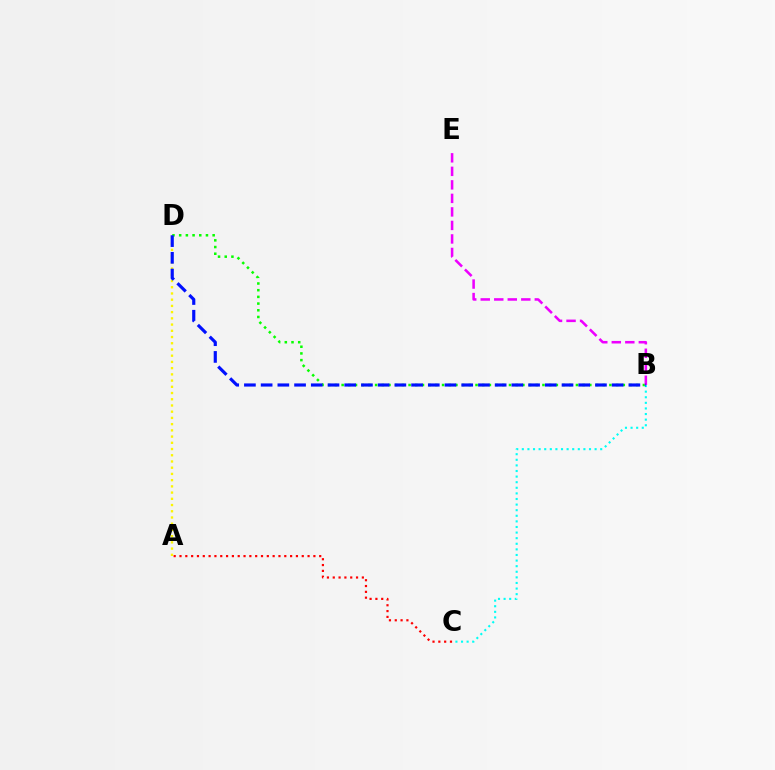{('B', 'D'): [{'color': '#08ff00', 'line_style': 'dotted', 'thickness': 1.82}, {'color': '#0010ff', 'line_style': 'dashed', 'thickness': 2.27}], ('B', 'C'): [{'color': '#00fff6', 'line_style': 'dotted', 'thickness': 1.52}], ('B', 'E'): [{'color': '#ee00ff', 'line_style': 'dashed', 'thickness': 1.84}], ('A', 'C'): [{'color': '#ff0000', 'line_style': 'dotted', 'thickness': 1.58}], ('A', 'D'): [{'color': '#fcf500', 'line_style': 'dotted', 'thickness': 1.69}]}